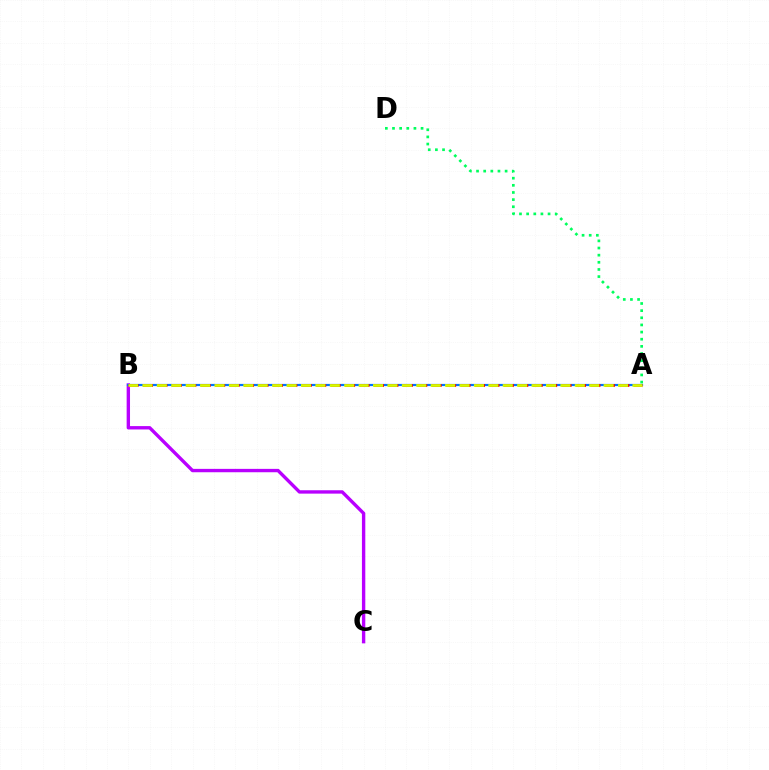{('B', 'C'): [{'color': '#b900ff', 'line_style': 'solid', 'thickness': 2.43}], ('A', 'B'): [{'color': '#0074ff', 'line_style': 'solid', 'thickness': 1.58}, {'color': '#ff0000', 'line_style': 'dashed', 'thickness': 1.96}, {'color': '#d1ff00', 'line_style': 'dashed', 'thickness': 1.96}], ('A', 'D'): [{'color': '#00ff5c', 'line_style': 'dotted', 'thickness': 1.94}]}